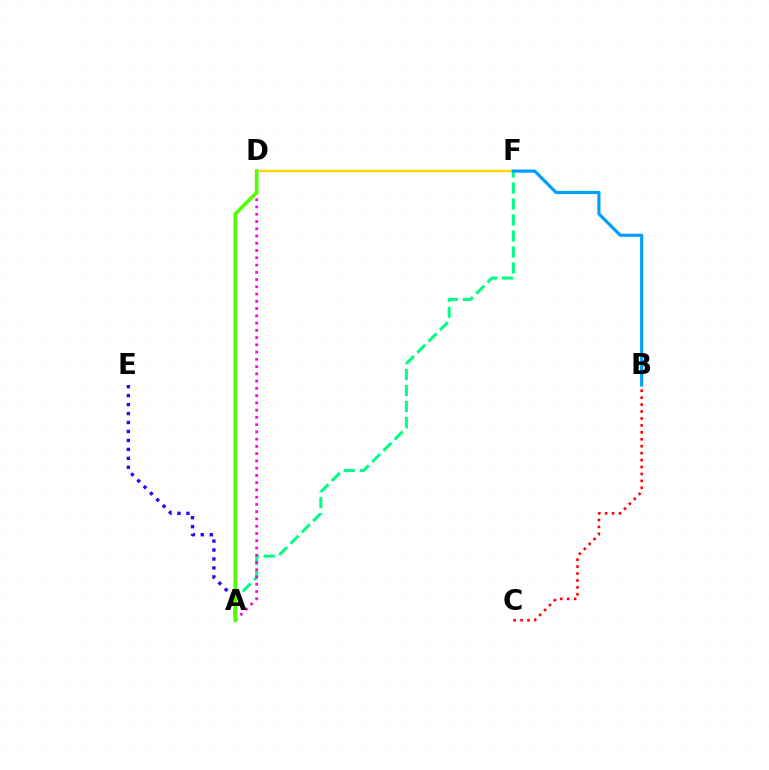{('A', 'F'): [{'color': '#00ff86', 'line_style': 'dashed', 'thickness': 2.17}], ('D', 'F'): [{'color': '#ffd500', 'line_style': 'solid', 'thickness': 1.72}], ('A', 'D'): [{'color': '#ff00ed', 'line_style': 'dotted', 'thickness': 1.97}, {'color': '#4fff00', 'line_style': 'solid', 'thickness': 2.61}], ('A', 'E'): [{'color': '#3700ff', 'line_style': 'dotted', 'thickness': 2.43}], ('B', 'C'): [{'color': '#ff0000', 'line_style': 'dotted', 'thickness': 1.88}], ('B', 'F'): [{'color': '#009eff', 'line_style': 'solid', 'thickness': 2.27}]}